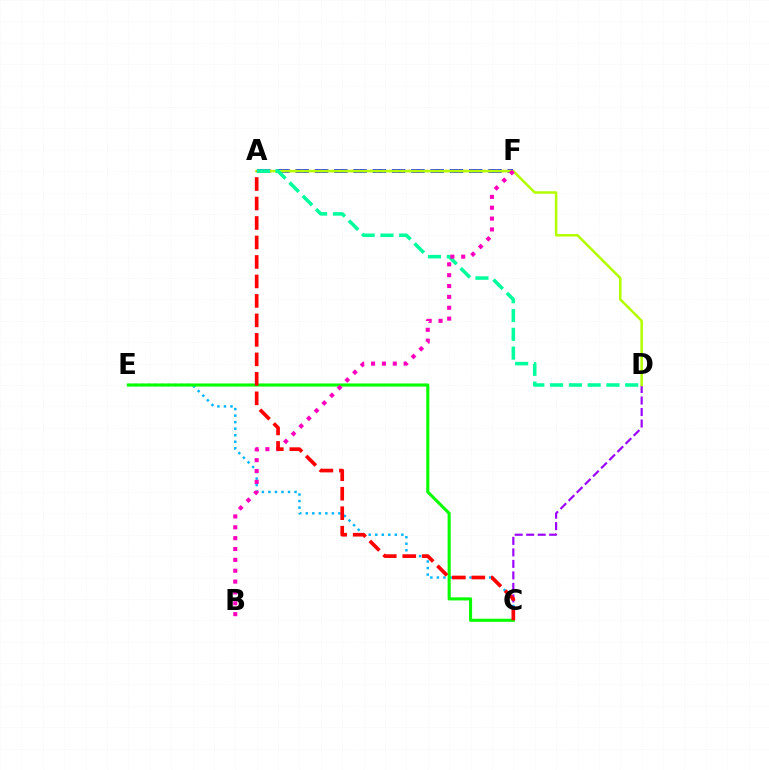{('A', 'F'): [{'color': '#0010ff', 'line_style': 'dashed', 'thickness': 2.62}, {'color': '#ffa500', 'line_style': 'dotted', 'thickness': 1.7}], ('C', 'E'): [{'color': '#00b5ff', 'line_style': 'dotted', 'thickness': 1.77}, {'color': '#08ff00', 'line_style': 'solid', 'thickness': 2.22}], ('C', 'D'): [{'color': '#9b00ff', 'line_style': 'dashed', 'thickness': 1.56}], ('A', 'D'): [{'color': '#b3ff00', 'line_style': 'solid', 'thickness': 1.82}, {'color': '#00ff9d', 'line_style': 'dashed', 'thickness': 2.55}], ('B', 'F'): [{'color': '#ff00bd', 'line_style': 'dotted', 'thickness': 2.95}], ('A', 'C'): [{'color': '#ff0000', 'line_style': 'dashed', 'thickness': 2.65}]}